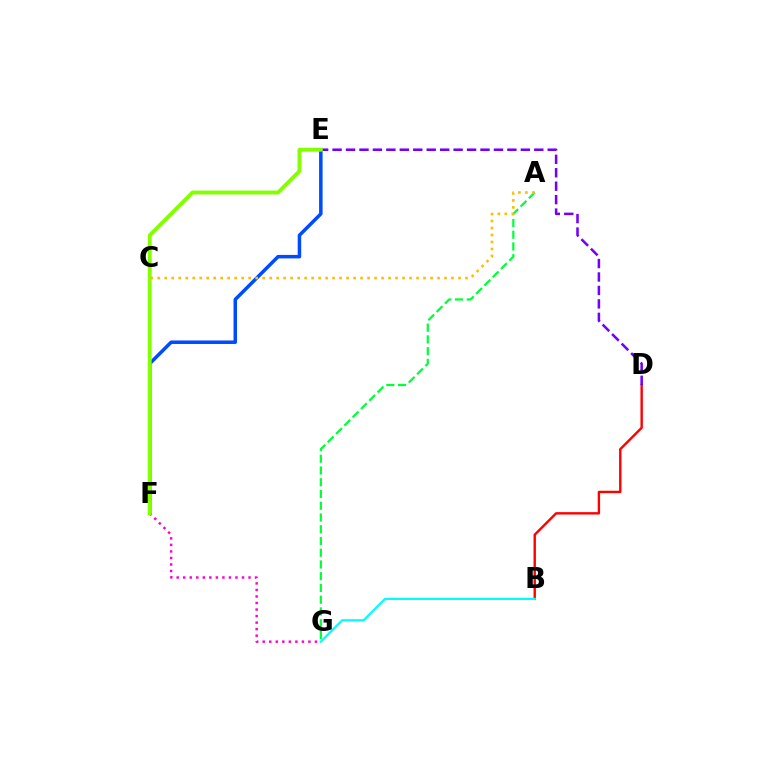{('F', 'G'): [{'color': '#ff00cf', 'line_style': 'dotted', 'thickness': 1.77}], ('B', 'D'): [{'color': '#ff0000', 'line_style': 'solid', 'thickness': 1.73}], ('B', 'G'): [{'color': '#00fff6', 'line_style': 'solid', 'thickness': 1.6}], ('D', 'E'): [{'color': '#7200ff', 'line_style': 'dashed', 'thickness': 1.83}], ('E', 'F'): [{'color': '#004bff', 'line_style': 'solid', 'thickness': 2.52}, {'color': '#84ff00', 'line_style': 'solid', 'thickness': 2.8}], ('A', 'G'): [{'color': '#00ff39', 'line_style': 'dashed', 'thickness': 1.6}], ('A', 'C'): [{'color': '#ffbd00', 'line_style': 'dotted', 'thickness': 1.9}]}